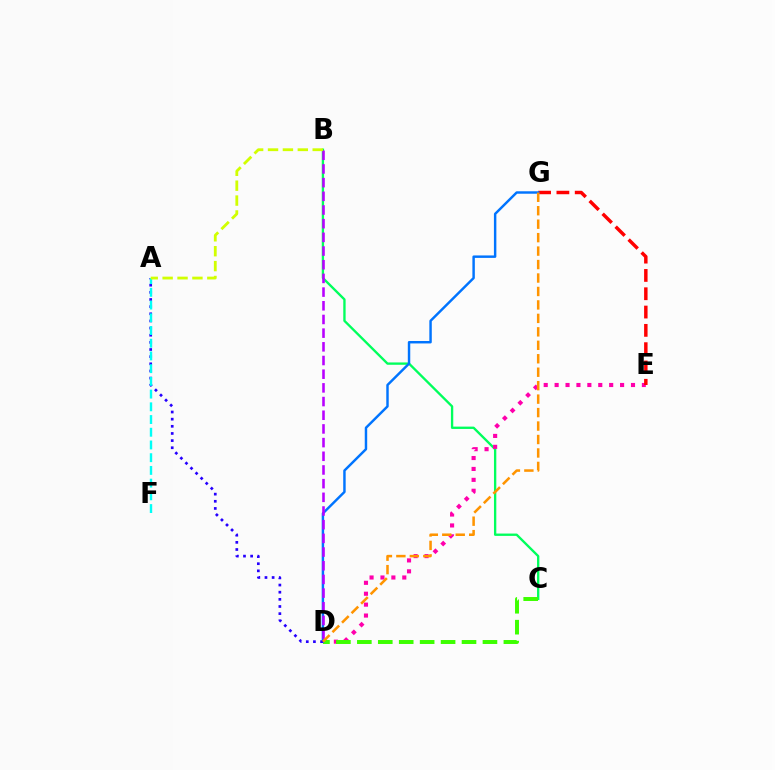{('B', 'C'): [{'color': '#00ff5c', 'line_style': 'solid', 'thickness': 1.68}], ('D', 'E'): [{'color': '#ff00ac', 'line_style': 'dotted', 'thickness': 2.96}], ('E', 'G'): [{'color': '#ff0000', 'line_style': 'dashed', 'thickness': 2.49}], ('C', 'D'): [{'color': '#3dff00', 'line_style': 'dashed', 'thickness': 2.84}], ('D', 'G'): [{'color': '#0074ff', 'line_style': 'solid', 'thickness': 1.76}, {'color': '#ff9400', 'line_style': 'dashed', 'thickness': 1.83}], ('A', 'D'): [{'color': '#2500ff', 'line_style': 'dotted', 'thickness': 1.94}], ('A', 'F'): [{'color': '#00fff6', 'line_style': 'dashed', 'thickness': 1.73}], ('B', 'D'): [{'color': '#b900ff', 'line_style': 'dashed', 'thickness': 1.86}], ('A', 'B'): [{'color': '#d1ff00', 'line_style': 'dashed', 'thickness': 2.02}]}